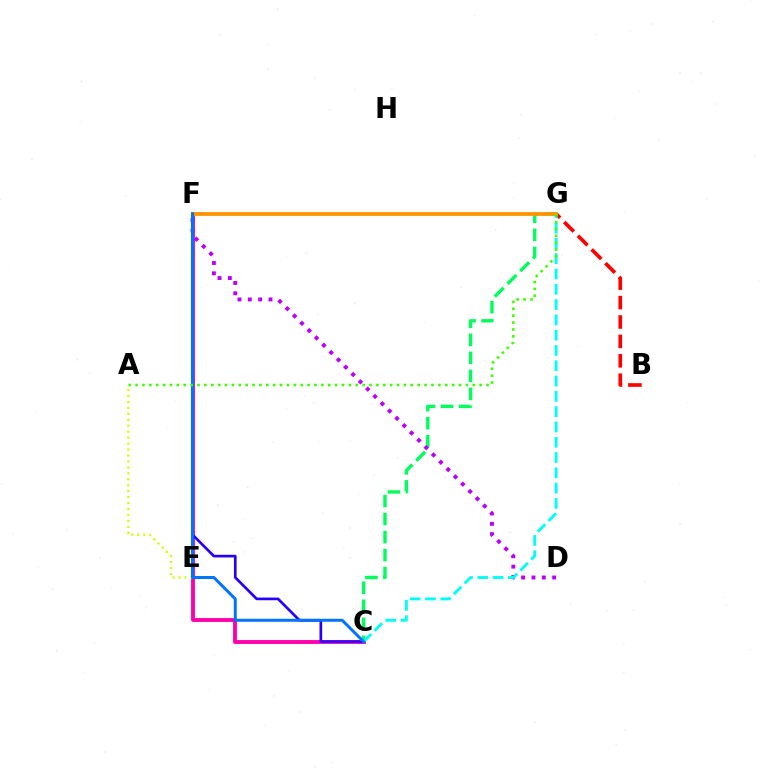{('C', 'F'): [{'color': '#ff00ac', 'line_style': 'solid', 'thickness': 2.78}, {'color': '#2500ff', 'line_style': 'solid', 'thickness': 1.93}, {'color': '#0074ff', 'line_style': 'solid', 'thickness': 2.14}], ('C', 'G'): [{'color': '#00ff5c', 'line_style': 'dashed', 'thickness': 2.45}, {'color': '#00fff6', 'line_style': 'dashed', 'thickness': 2.08}], ('A', 'E'): [{'color': '#d1ff00', 'line_style': 'dotted', 'thickness': 1.62}], ('B', 'G'): [{'color': '#ff0000', 'line_style': 'dashed', 'thickness': 2.64}], ('D', 'F'): [{'color': '#b900ff', 'line_style': 'dotted', 'thickness': 2.81}], ('F', 'G'): [{'color': '#ff9400', 'line_style': 'solid', 'thickness': 2.71}], ('A', 'G'): [{'color': '#3dff00', 'line_style': 'dotted', 'thickness': 1.87}]}